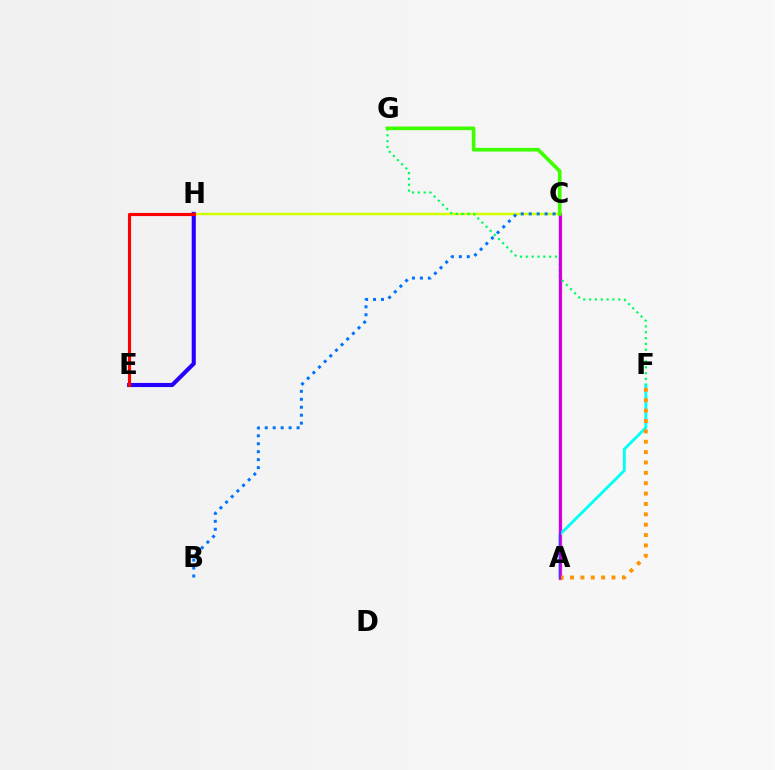{('A', 'C'): [{'color': '#ff00ac', 'line_style': 'solid', 'thickness': 2.32}, {'color': '#b900ff', 'line_style': 'solid', 'thickness': 1.54}], ('A', 'F'): [{'color': '#00fff6', 'line_style': 'solid', 'thickness': 2.06}, {'color': '#ff9400', 'line_style': 'dotted', 'thickness': 2.82}], ('E', 'H'): [{'color': '#2500ff', 'line_style': 'solid', 'thickness': 2.96}, {'color': '#ff0000', 'line_style': 'solid', 'thickness': 2.25}], ('C', 'H'): [{'color': '#d1ff00', 'line_style': 'solid', 'thickness': 1.78}], ('F', 'G'): [{'color': '#00ff5c', 'line_style': 'dotted', 'thickness': 1.59}], ('B', 'C'): [{'color': '#0074ff', 'line_style': 'dotted', 'thickness': 2.16}], ('C', 'G'): [{'color': '#3dff00', 'line_style': 'solid', 'thickness': 2.63}]}